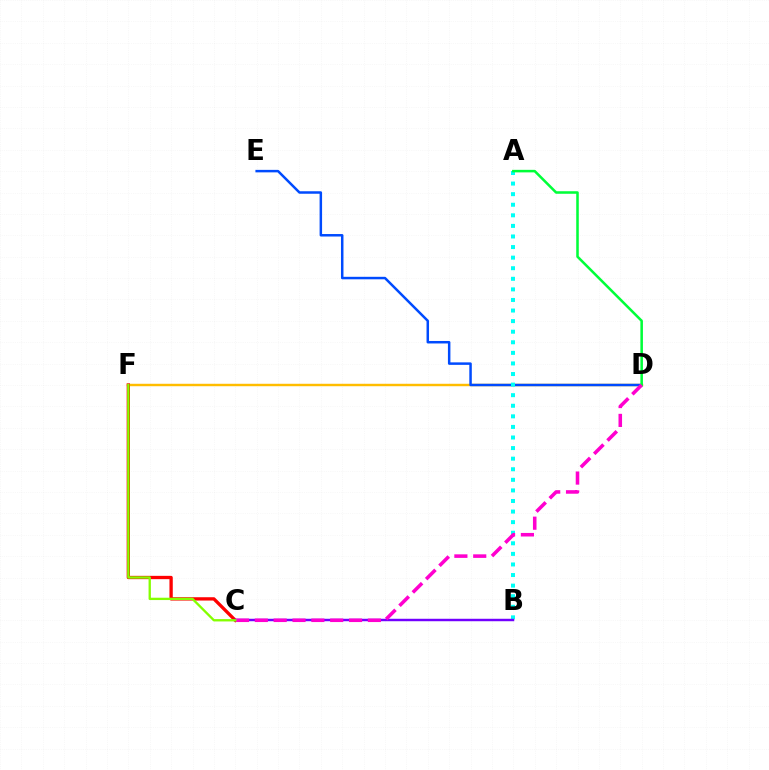{('D', 'F'): [{'color': '#ffbd00', 'line_style': 'solid', 'thickness': 1.75}], ('D', 'E'): [{'color': '#004bff', 'line_style': 'solid', 'thickness': 1.79}], ('C', 'F'): [{'color': '#ff0000', 'line_style': 'solid', 'thickness': 2.39}, {'color': '#84ff00', 'line_style': 'solid', 'thickness': 1.68}], ('A', 'B'): [{'color': '#00fff6', 'line_style': 'dotted', 'thickness': 2.87}], ('B', 'C'): [{'color': '#7200ff', 'line_style': 'solid', 'thickness': 1.77}], ('A', 'D'): [{'color': '#00ff39', 'line_style': 'solid', 'thickness': 1.83}], ('C', 'D'): [{'color': '#ff00cf', 'line_style': 'dashed', 'thickness': 2.56}]}